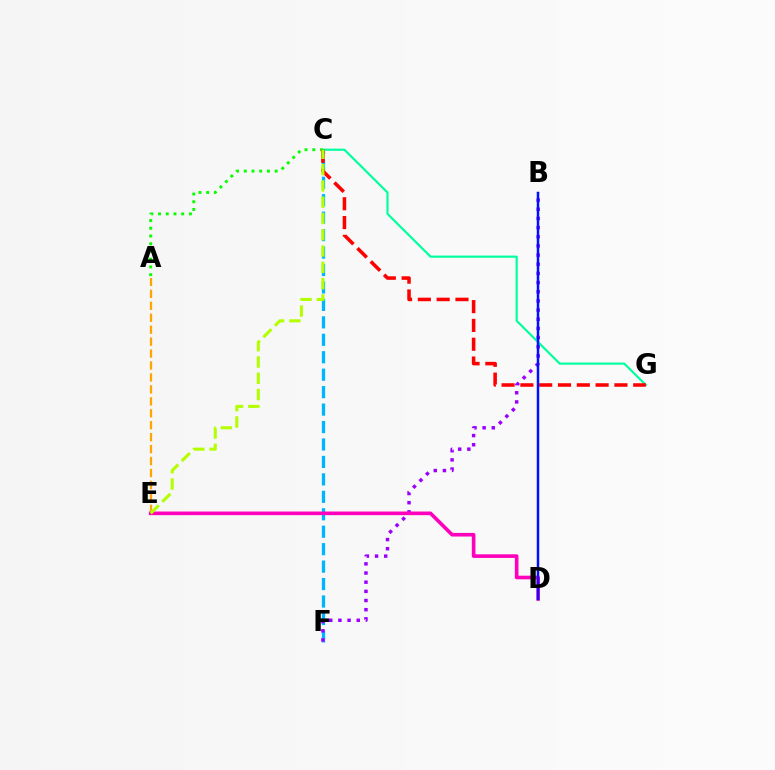{('A', 'E'): [{'color': '#ffa500', 'line_style': 'dashed', 'thickness': 1.62}], ('C', 'F'): [{'color': '#00b5ff', 'line_style': 'dashed', 'thickness': 2.37}], ('B', 'F'): [{'color': '#9b00ff', 'line_style': 'dotted', 'thickness': 2.49}], ('A', 'C'): [{'color': '#08ff00', 'line_style': 'dotted', 'thickness': 2.1}], ('C', 'G'): [{'color': '#00ff9d', 'line_style': 'solid', 'thickness': 1.56}, {'color': '#ff0000', 'line_style': 'dashed', 'thickness': 2.56}], ('D', 'E'): [{'color': '#ff00bd', 'line_style': 'solid', 'thickness': 2.61}], ('B', 'D'): [{'color': '#0010ff', 'line_style': 'solid', 'thickness': 1.8}], ('C', 'E'): [{'color': '#b3ff00', 'line_style': 'dashed', 'thickness': 2.21}]}